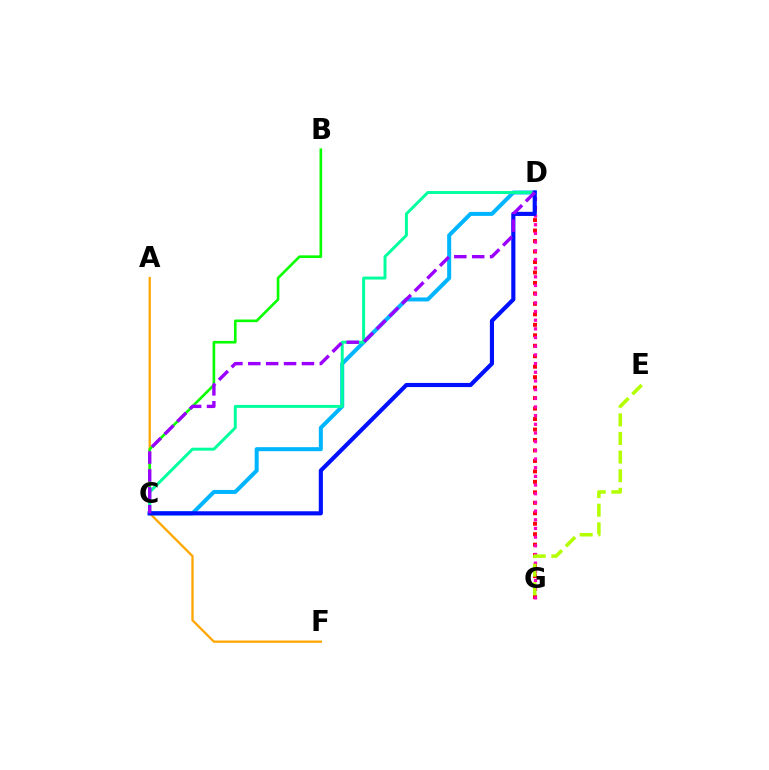{('D', 'G'): [{'color': '#ff0000', 'line_style': 'dotted', 'thickness': 2.84}, {'color': '#ff00bd', 'line_style': 'dotted', 'thickness': 2.36}], ('A', 'F'): [{'color': '#ffa500', 'line_style': 'solid', 'thickness': 1.65}], ('B', 'C'): [{'color': '#08ff00', 'line_style': 'solid', 'thickness': 1.9}], ('C', 'D'): [{'color': '#00b5ff', 'line_style': 'solid', 'thickness': 2.89}, {'color': '#00ff9d', 'line_style': 'solid', 'thickness': 2.12}, {'color': '#0010ff', 'line_style': 'solid', 'thickness': 2.98}, {'color': '#9b00ff', 'line_style': 'dashed', 'thickness': 2.43}], ('E', 'G'): [{'color': '#b3ff00', 'line_style': 'dashed', 'thickness': 2.53}]}